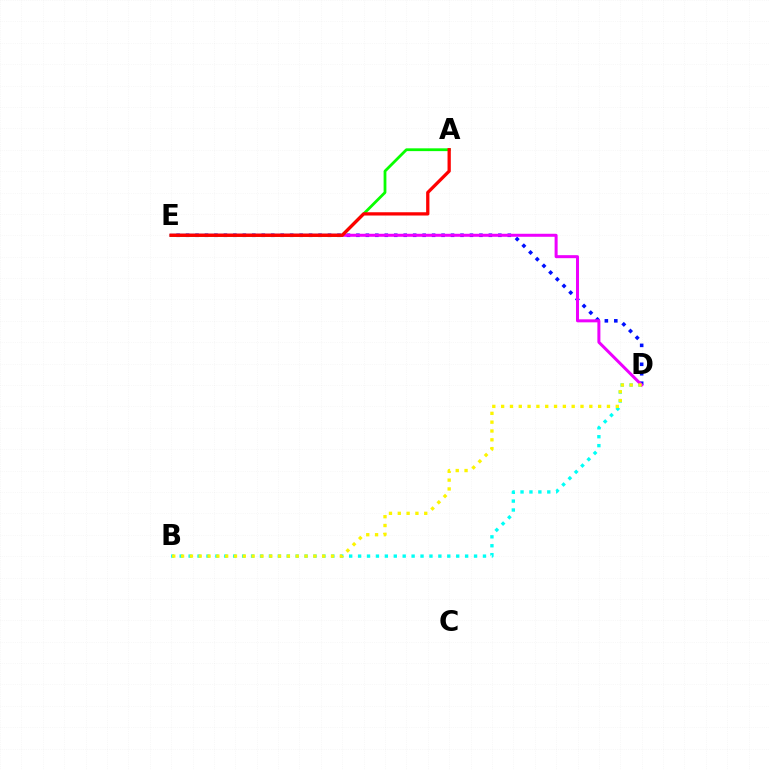{('D', 'E'): [{'color': '#0010ff', 'line_style': 'dotted', 'thickness': 2.57}, {'color': '#ee00ff', 'line_style': 'solid', 'thickness': 2.17}], ('B', 'D'): [{'color': '#00fff6', 'line_style': 'dotted', 'thickness': 2.42}, {'color': '#fcf500', 'line_style': 'dotted', 'thickness': 2.4}], ('A', 'E'): [{'color': '#08ff00', 'line_style': 'solid', 'thickness': 2.01}, {'color': '#ff0000', 'line_style': 'solid', 'thickness': 2.36}]}